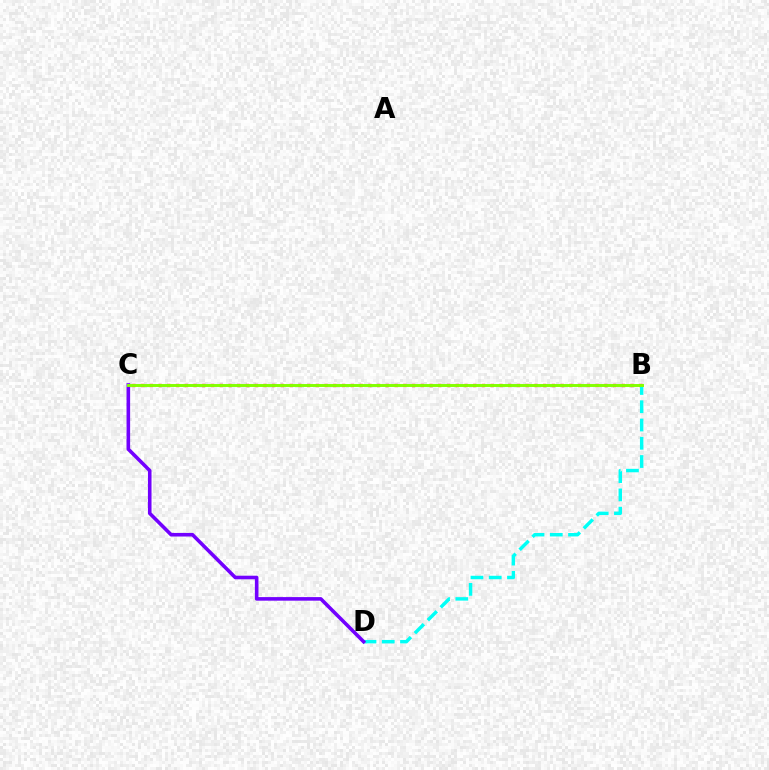{('B', 'C'): [{'color': '#ff0000', 'line_style': 'dotted', 'thickness': 2.38}, {'color': '#84ff00', 'line_style': 'solid', 'thickness': 2.12}], ('B', 'D'): [{'color': '#00fff6', 'line_style': 'dashed', 'thickness': 2.48}], ('C', 'D'): [{'color': '#7200ff', 'line_style': 'solid', 'thickness': 2.58}]}